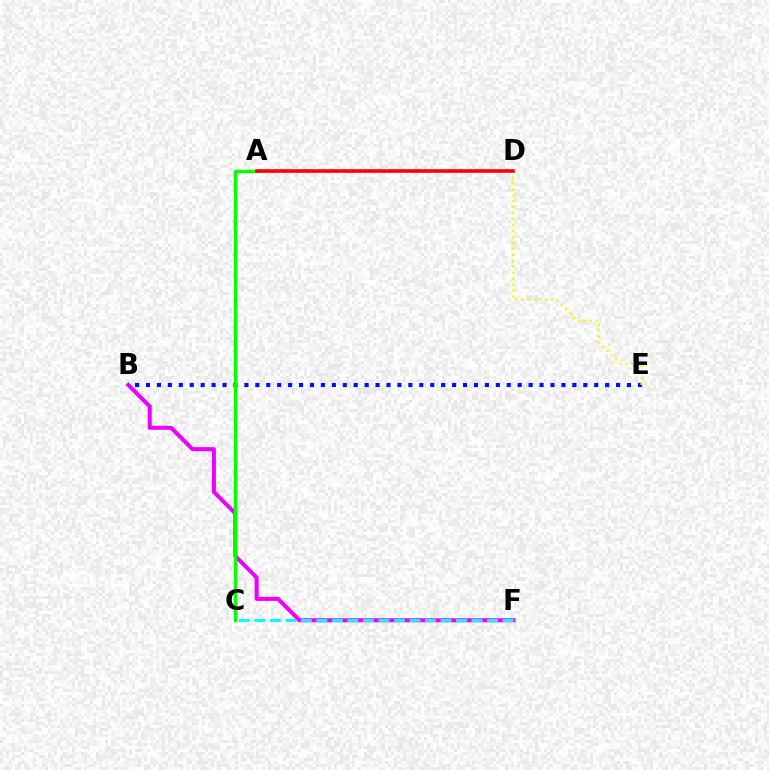{('B', 'F'): [{'color': '#ee00ff', 'line_style': 'solid', 'thickness': 2.91}], ('C', 'F'): [{'color': '#00fff6', 'line_style': 'dashed', 'thickness': 2.11}], ('B', 'E'): [{'color': '#0010ff', 'line_style': 'dotted', 'thickness': 2.97}], ('A', 'C'): [{'color': '#08ff00', 'line_style': 'solid', 'thickness': 2.49}], ('D', 'E'): [{'color': '#fcf500', 'line_style': 'dotted', 'thickness': 1.62}], ('A', 'D'): [{'color': '#ff0000', 'line_style': 'solid', 'thickness': 2.61}]}